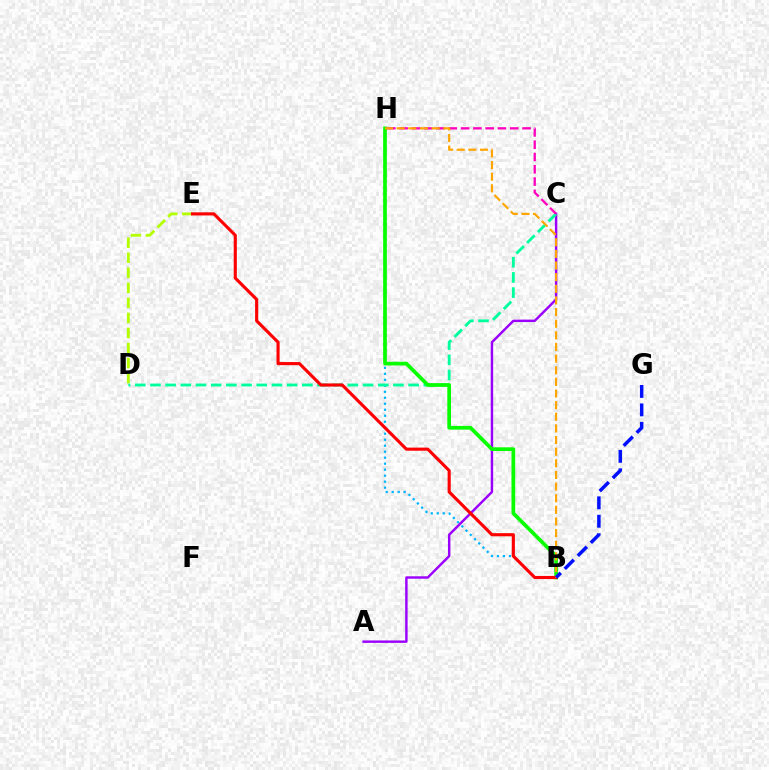{('B', 'H'): [{'color': '#00b5ff', 'line_style': 'dotted', 'thickness': 1.63}, {'color': '#08ff00', 'line_style': 'solid', 'thickness': 2.68}, {'color': '#ffa500', 'line_style': 'dashed', 'thickness': 1.58}], ('A', 'C'): [{'color': '#9b00ff', 'line_style': 'solid', 'thickness': 1.75}], ('D', 'E'): [{'color': '#b3ff00', 'line_style': 'dashed', 'thickness': 2.04}], ('C', 'D'): [{'color': '#00ff9d', 'line_style': 'dashed', 'thickness': 2.06}], ('B', 'E'): [{'color': '#ff0000', 'line_style': 'solid', 'thickness': 2.25}], ('C', 'H'): [{'color': '#ff00bd', 'line_style': 'dashed', 'thickness': 1.67}], ('B', 'G'): [{'color': '#0010ff', 'line_style': 'dashed', 'thickness': 2.51}]}